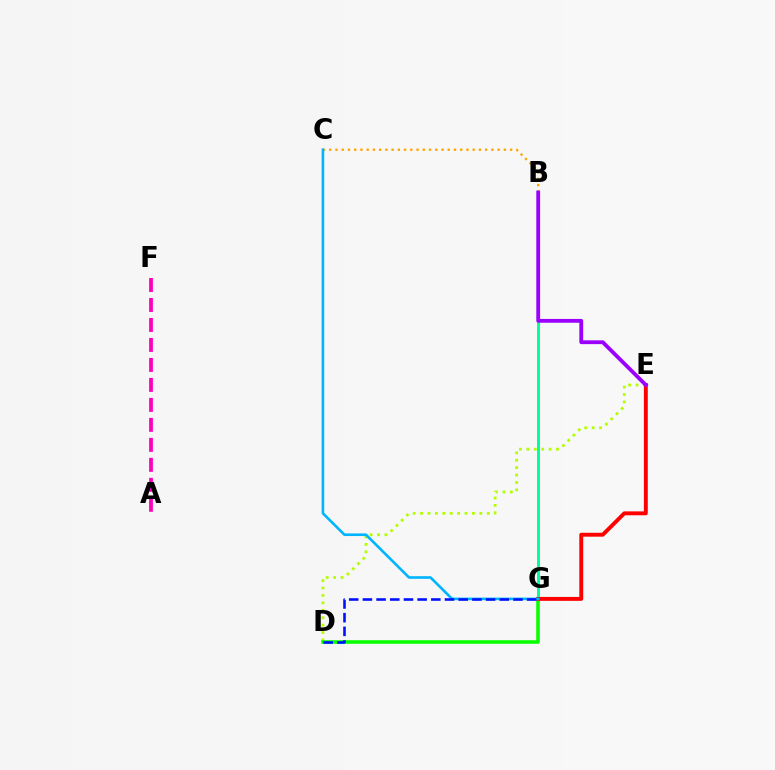{('D', 'E'): [{'color': '#b3ff00', 'line_style': 'dotted', 'thickness': 2.01}], ('A', 'F'): [{'color': '#ff00bd', 'line_style': 'dashed', 'thickness': 2.71}], ('D', 'G'): [{'color': '#08ff00', 'line_style': 'solid', 'thickness': 2.57}, {'color': '#0010ff', 'line_style': 'dashed', 'thickness': 1.86}], ('B', 'G'): [{'color': '#00ff9d', 'line_style': 'solid', 'thickness': 2.15}], ('E', 'G'): [{'color': '#ff0000', 'line_style': 'solid', 'thickness': 2.81}], ('B', 'C'): [{'color': '#ffa500', 'line_style': 'dotted', 'thickness': 1.69}], ('B', 'E'): [{'color': '#9b00ff', 'line_style': 'solid', 'thickness': 2.74}], ('C', 'G'): [{'color': '#00b5ff', 'line_style': 'solid', 'thickness': 1.89}]}